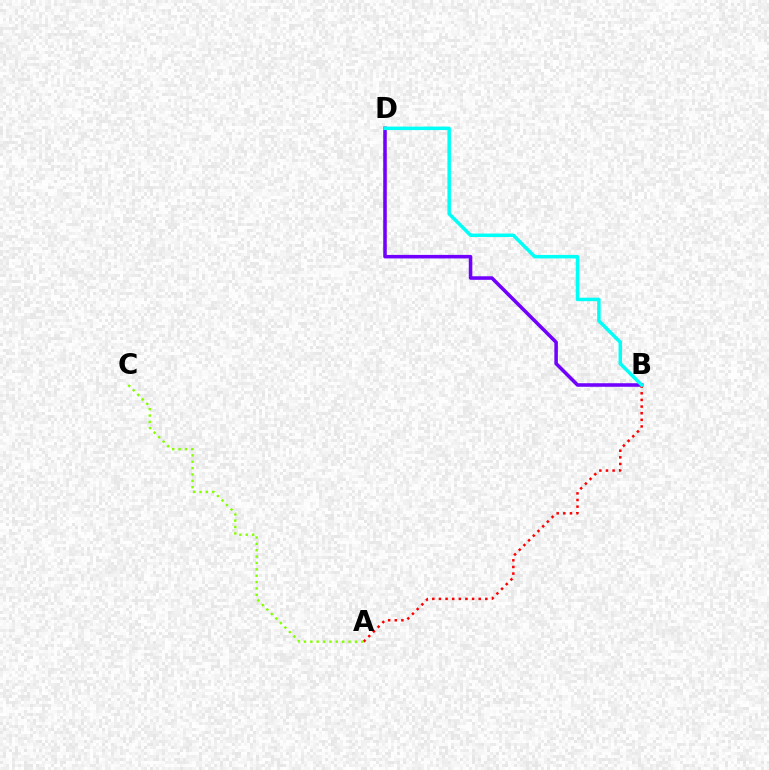{('B', 'D'): [{'color': '#7200ff', 'line_style': 'solid', 'thickness': 2.55}, {'color': '#00fff6', 'line_style': 'solid', 'thickness': 2.51}], ('A', 'B'): [{'color': '#ff0000', 'line_style': 'dotted', 'thickness': 1.8}], ('A', 'C'): [{'color': '#84ff00', 'line_style': 'dotted', 'thickness': 1.73}]}